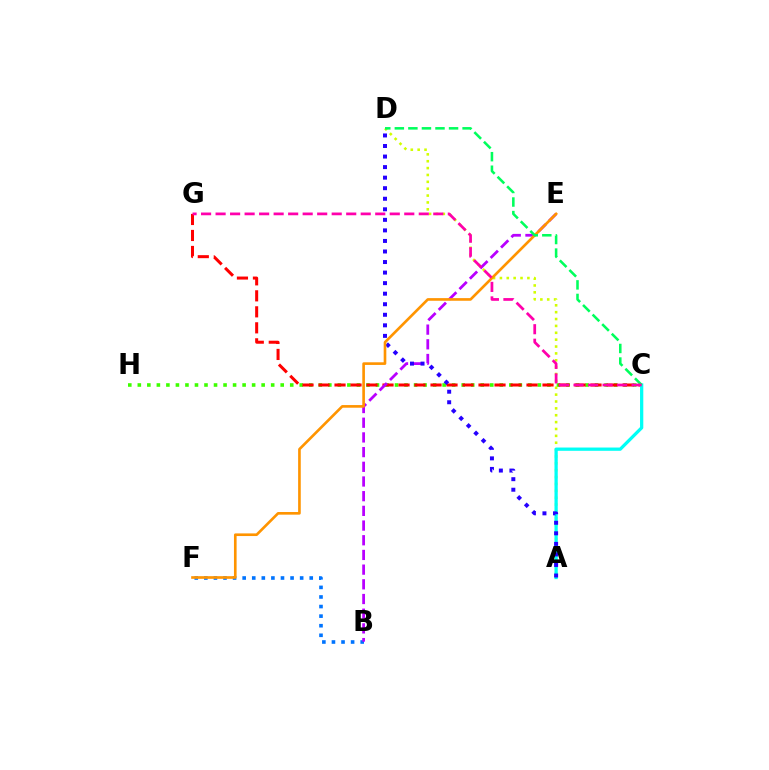{('A', 'D'): [{'color': '#d1ff00', 'line_style': 'dotted', 'thickness': 1.87}, {'color': '#2500ff', 'line_style': 'dotted', 'thickness': 2.87}], ('B', 'F'): [{'color': '#0074ff', 'line_style': 'dotted', 'thickness': 2.6}], ('C', 'H'): [{'color': '#3dff00', 'line_style': 'dotted', 'thickness': 2.59}], ('C', 'G'): [{'color': '#ff0000', 'line_style': 'dashed', 'thickness': 2.17}, {'color': '#ff00ac', 'line_style': 'dashed', 'thickness': 1.97}], ('A', 'C'): [{'color': '#00fff6', 'line_style': 'solid', 'thickness': 2.35}], ('B', 'E'): [{'color': '#b900ff', 'line_style': 'dashed', 'thickness': 2.0}], ('E', 'F'): [{'color': '#ff9400', 'line_style': 'solid', 'thickness': 1.9}], ('C', 'D'): [{'color': '#00ff5c', 'line_style': 'dashed', 'thickness': 1.84}]}